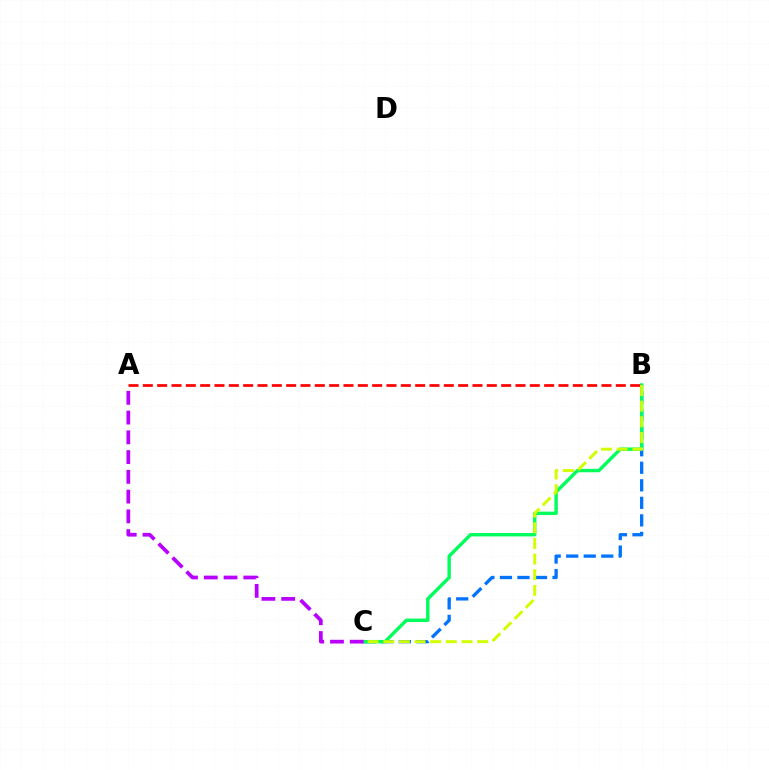{('B', 'C'): [{'color': '#0074ff', 'line_style': 'dashed', 'thickness': 2.38}, {'color': '#00ff5c', 'line_style': 'solid', 'thickness': 2.46}, {'color': '#d1ff00', 'line_style': 'dashed', 'thickness': 2.13}], ('A', 'B'): [{'color': '#ff0000', 'line_style': 'dashed', 'thickness': 1.95}], ('A', 'C'): [{'color': '#b900ff', 'line_style': 'dashed', 'thickness': 2.68}]}